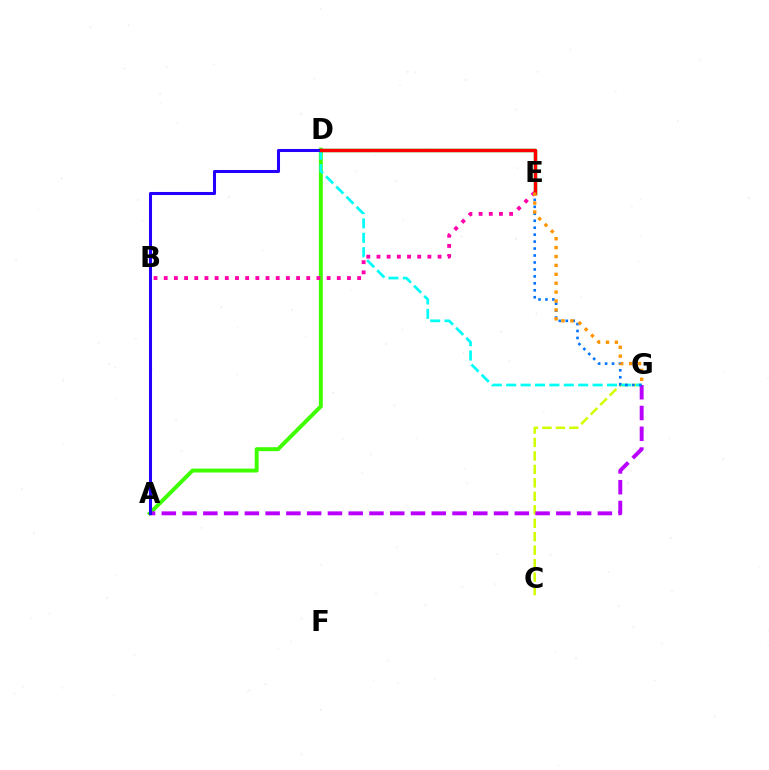{('C', 'G'): [{'color': '#d1ff00', 'line_style': 'dashed', 'thickness': 1.83}], ('A', 'D'): [{'color': '#3dff00', 'line_style': 'solid', 'thickness': 2.83}, {'color': '#2500ff', 'line_style': 'solid', 'thickness': 2.19}], ('D', 'G'): [{'color': '#00fff6', 'line_style': 'dashed', 'thickness': 1.96}], ('A', 'G'): [{'color': '#b900ff', 'line_style': 'dashed', 'thickness': 2.82}], ('E', 'G'): [{'color': '#0074ff', 'line_style': 'dotted', 'thickness': 1.89}, {'color': '#ff9400', 'line_style': 'dotted', 'thickness': 2.42}], ('D', 'E'): [{'color': '#00ff5c', 'line_style': 'solid', 'thickness': 2.47}, {'color': '#ff0000', 'line_style': 'solid', 'thickness': 2.45}], ('B', 'E'): [{'color': '#ff00ac', 'line_style': 'dotted', 'thickness': 2.77}]}